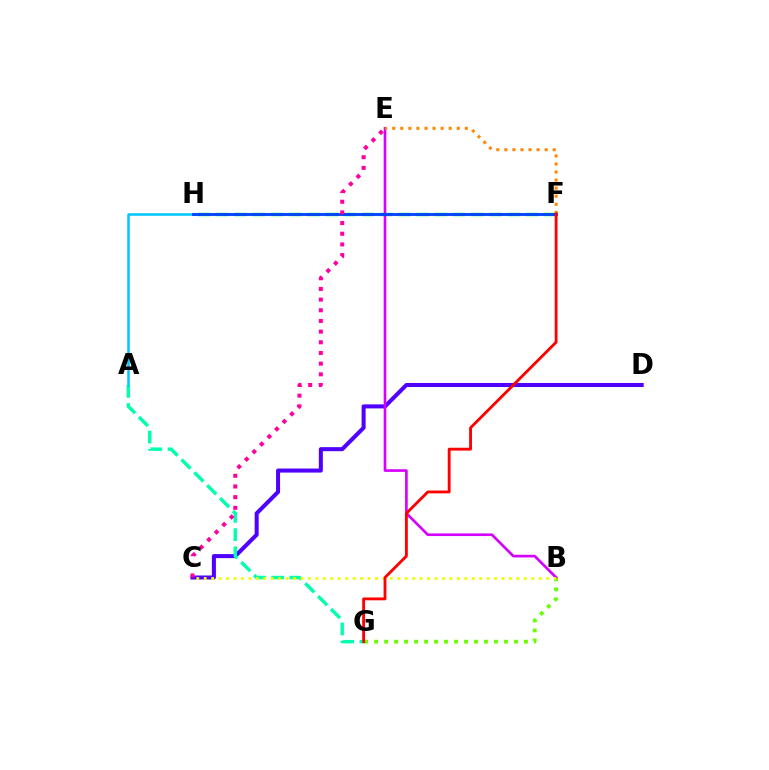{('C', 'D'): [{'color': '#4f00ff', 'line_style': 'solid', 'thickness': 2.9}], ('F', 'H'): [{'color': '#00ff27', 'line_style': 'dashed', 'thickness': 2.47}, {'color': '#003fff', 'line_style': 'solid', 'thickness': 2.04}], ('B', 'G'): [{'color': '#66ff00', 'line_style': 'dotted', 'thickness': 2.71}], ('A', 'G'): [{'color': '#00ffaf', 'line_style': 'dashed', 'thickness': 2.47}], ('B', 'E'): [{'color': '#d600ff', 'line_style': 'solid', 'thickness': 1.91}], ('E', 'F'): [{'color': '#ff8800', 'line_style': 'dotted', 'thickness': 2.19}], ('A', 'H'): [{'color': '#00c7ff', 'line_style': 'solid', 'thickness': 1.82}], ('B', 'C'): [{'color': '#eeff00', 'line_style': 'dotted', 'thickness': 2.02}], ('C', 'E'): [{'color': '#ff00a0', 'line_style': 'dotted', 'thickness': 2.9}], ('F', 'G'): [{'color': '#ff0000', 'line_style': 'solid', 'thickness': 2.04}]}